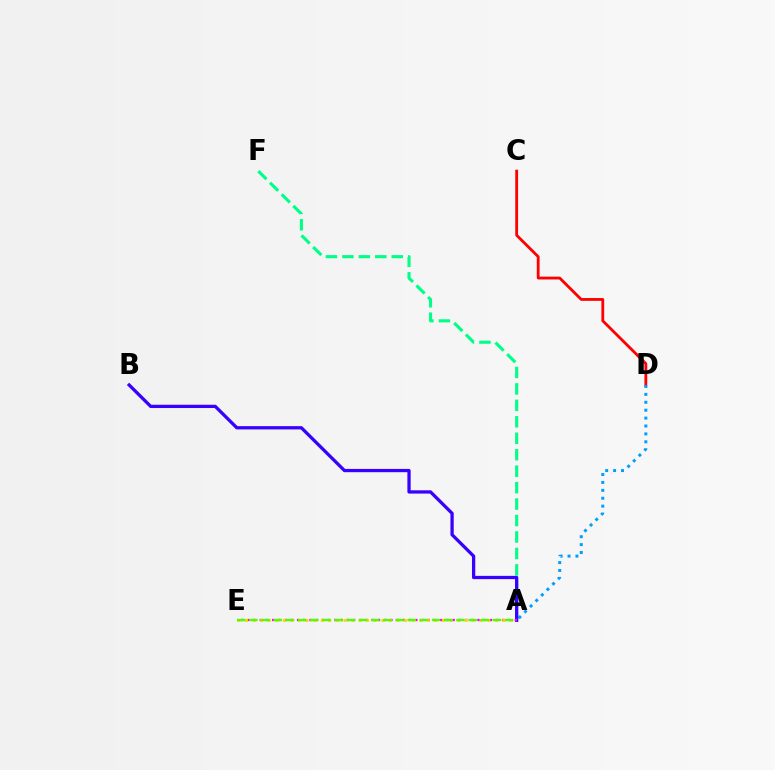{('C', 'D'): [{'color': '#ff0000', 'line_style': 'solid', 'thickness': 2.02}], ('A', 'F'): [{'color': '#00ff86', 'line_style': 'dashed', 'thickness': 2.24}], ('A', 'D'): [{'color': '#009eff', 'line_style': 'dotted', 'thickness': 2.15}], ('A', 'B'): [{'color': '#3700ff', 'line_style': 'solid', 'thickness': 2.36}], ('A', 'E'): [{'color': '#ff00ed', 'line_style': 'dotted', 'thickness': 1.69}, {'color': '#ffd500', 'line_style': 'dotted', 'thickness': 2.06}, {'color': '#4fff00', 'line_style': 'dashed', 'thickness': 1.65}]}